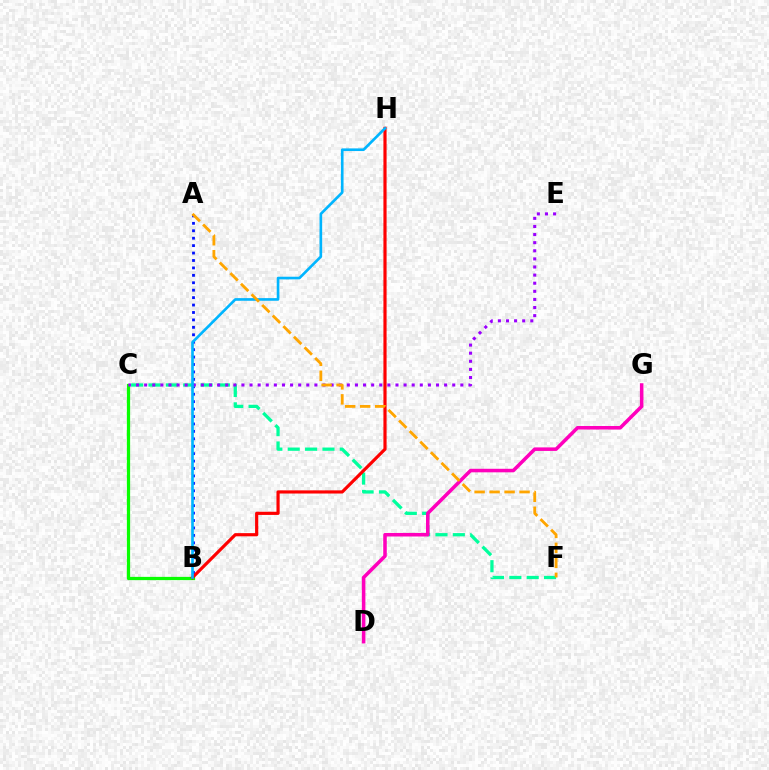{('A', 'B'): [{'color': '#0010ff', 'line_style': 'dotted', 'thickness': 2.02}], ('B', 'C'): [{'color': '#b3ff00', 'line_style': 'dotted', 'thickness': 1.8}, {'color': '#08ff00', 'line_style': 'solid', 'thickness': 2.34}], ('C', 'F'): [{'color': '#00ff9d', 'line_style': 'dashed', 'thickness': 2.36}], ('B', 'H'): [{'color': '#ff0000', 'line_style': 'solid', 'thickness': 2.28}, {'color': '#00b5ff', 'line_style': 'solid', 'thickness': 1.91}], ('D', 'G'): [{'color': '#ff00bd', 'line_style': 'solid', 'thickness': 2.55}], ('C', 'E'): [{'color': '#9b00ff', 'line_style': 'dotted', 'thickness': 2.2}], ('A', 'F'): [{'color': '#ffa500', 'line_style': 'dashed', 'thickness': 2.04}]}